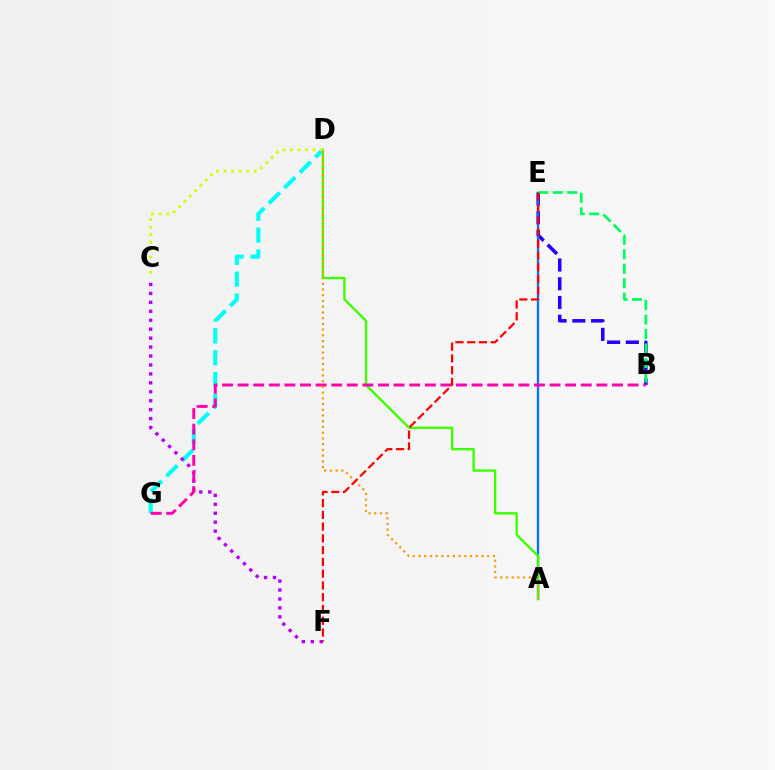{('B', 'E'): [{'color': '#2500ff', 'line_style': 'dashed', 'thickness': 2.54}, {'color': '#00ff5c', 'line_style': 'dashed', 'thickness': 1.97}], ('A', 'E'): [{'color': '#0074ff', 'line_style': 'solid', 'thickness': 1.66}], ('A', 'D'): [{'color': '#3dff00', 'line_style': 'solid', 'thickness': 1.71}, {'color': '#ff9400', 'line_style': 'dotted', 'thickness': 1.56}], ('D', 'G'): [{'color': '#00fff6', 'line_style': 'dashed', 'thickness': 2.97}], ('C', 'D'): [{'color': '#d1ff00', 'line_style': 'dotted', 'thickness': 2.04}], ('C', 'F'): [{'color': '#b900ff', 'line_style': 'dotted', 'thickness': 2.43}], ('B', 'G'): [{'color': '#ff00ac', 'line_style': 'dashed', 'thickness': 2.12}], ('E', 'F'): [{'color': '#ff0000', 'line_style': 'dashed', 'thickness': 1.6}]}